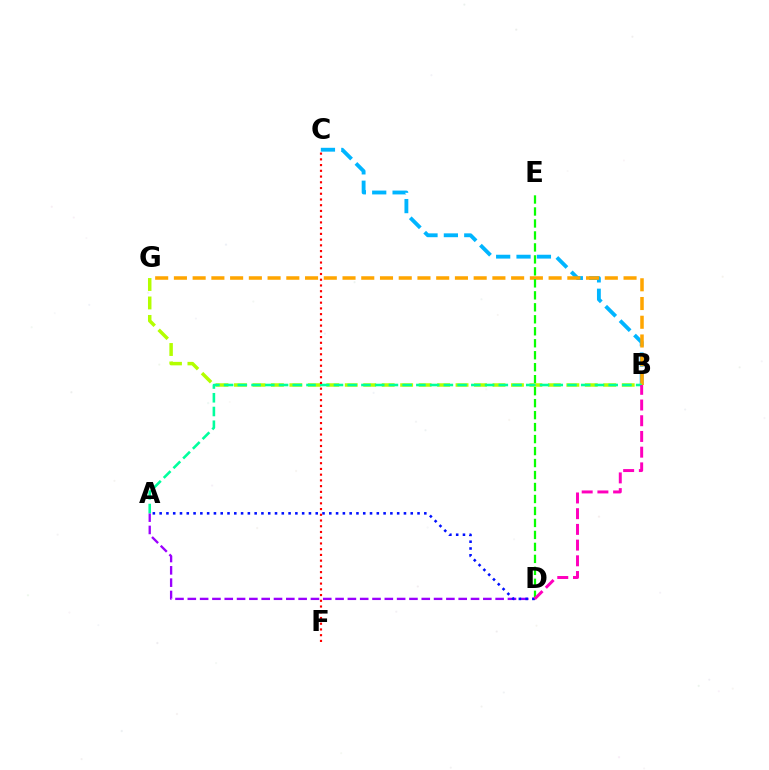{('B', 'C'): [{'color': '#00b5ff', 'line_style': 'dashed', 'thickness': 2.77}], ('B', 'G'): [{'color': '#ffa500', 'line_style': 'dashed', 'thickness': 2.55}, {'color': '#b3ff00', 'line_style': 'dashed', 'thickness': 2.51}], ('D', 'E'): [{'color': '#08ff00', 'line_style': 'dashed', 'thickness': 1.63}], ('A', 'D'): [{'color': '#9b00ff', 'line_style': 'dashed', 'thickness': 1.67}, {'color': '#0010ff', 'line_style': 'dotted', 'thickness': 1.84}], ('A', 'B'): [{'color': '#00ff9d', 'line_style': 'dashed', 'thickness': 1.87}], ('C', 'F'): [{'color': '#ff0000', 'line_style': 'dotted', 'thickness': 1.56}], ('B', 'D'): [{'color': '#ff00bd', 'line_style': 'dashed', 'thickness': 2.13}]}